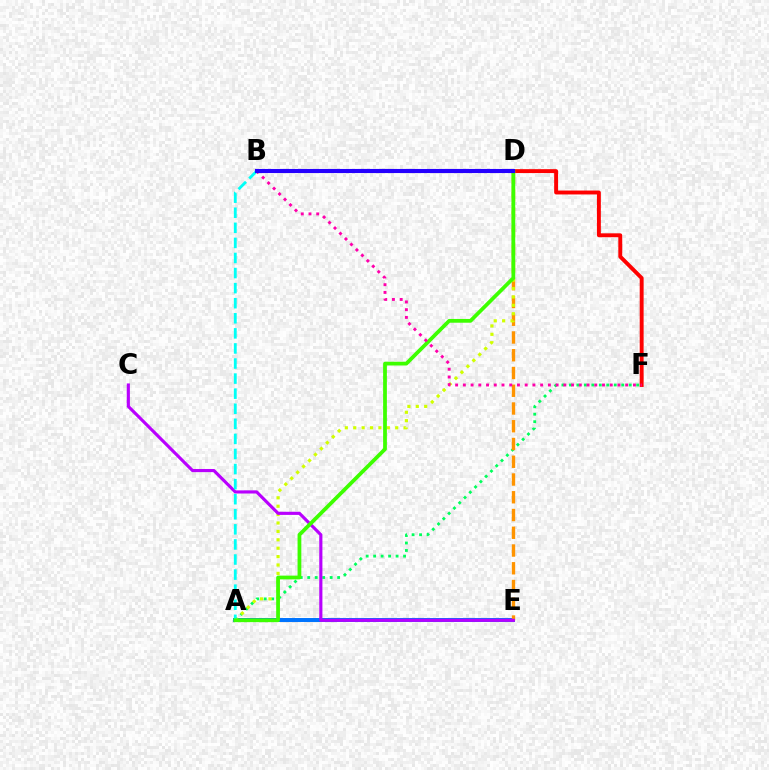{('A', 'F'): [{'color': '#00ff5c', 'line_style': 'dotted', 'thickness': 2.03}], ('A', 'E'): [{'color': '#0074ff', 'line_style': 'solid', 'thickness': 2.86}], ('D', 'F'): [{'color': '#ff0000', 'line_style': 'solid', 'thickness': 2.81}], ('D', 'E'): [{'color': '#ff9400', 'line_style': 'dashed', 'thickness': 2.41}], ('A', 'D'): [{'color': '#d1ff00', 'line_style': 'dotted', 'thickness': 2.28}, {'color': '#3dff00', 'line_style': 'solid', 'thickness': 2.71}], ('C', 'E'): [{'color': '#b900ff', 'line_style': 'solid', 'thickness': 2.26}], ('A', 'B'): [{'color': '#00fff6', 'line_style': 'dashed', 'thickness': 2.05}], ('B', 'F'): [{'color': '#ff00ac', 'line_style': 'dotted', 'thickness': 2.1}], ('B', 'D'): [{'color': '#2500ff', 'line_style': 'solid', 'thickness': 2.95}]}